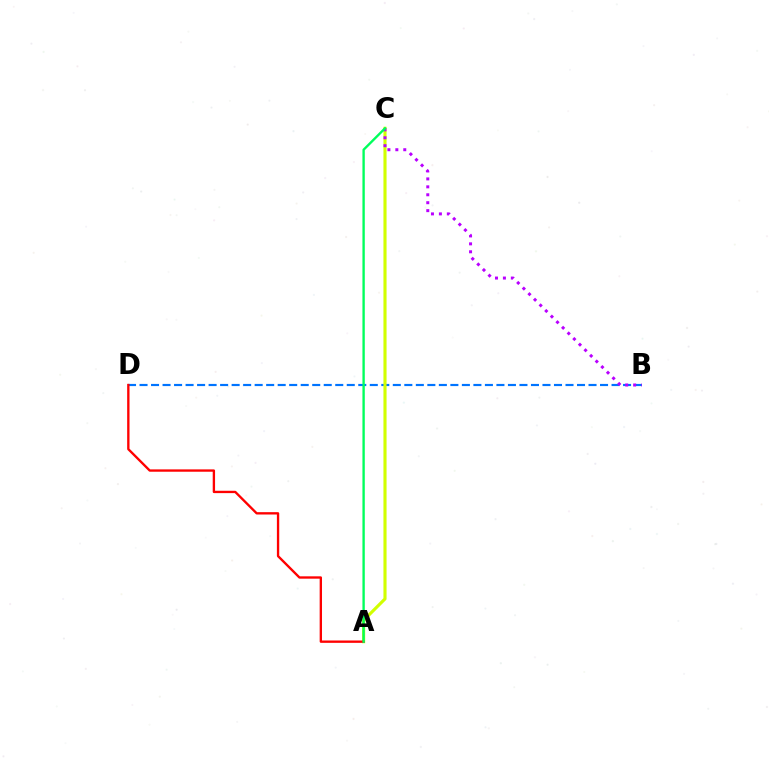{('B', 'D'): [{'color': '#0074ff', 'line_style': 'dashed', 'thickness': 1.56}], ('A', 'C'): [{'color': '#d1ff00', 'line_style': 'solid', 'thickness': 2.25}, {'color': '#00ff5c', 'line_style': 'solid', 'thickness': 1.7}], ('B', 'C'): [{'color': '#b900ff', 'line_style': 'dotted', 'thickness': 2.16}], ('A', 'D'): [{'color': '#ff0000', 'line_style': 'solid', 'thickness': 1.69}]}